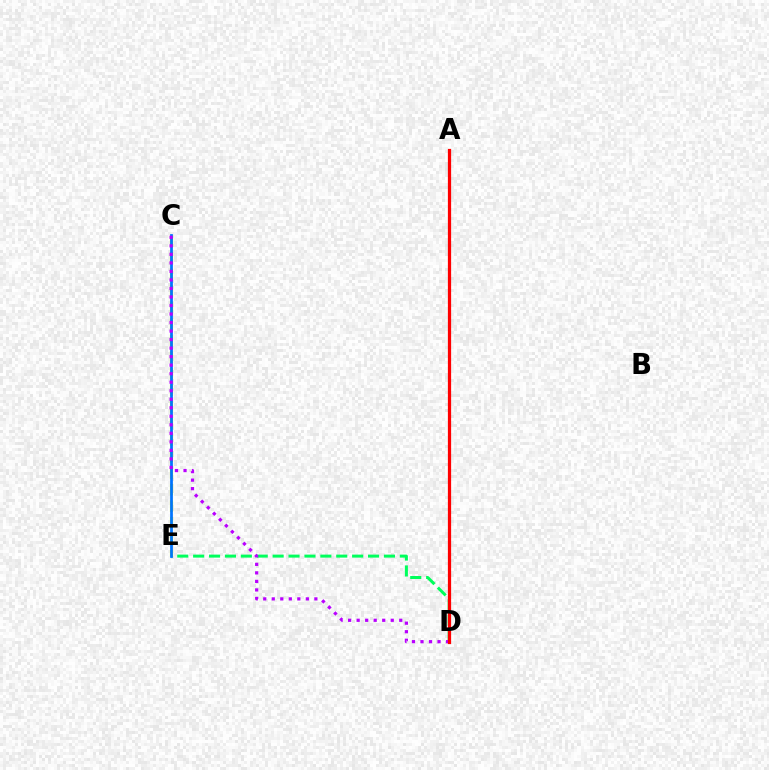{('C', 'E'): [{'color': '#d1ff00', 'line_style': 'dashed', 'thickness': 2.25}, {'color': '#0074ff', 'line_style': 'solid', 'thickness': 1.98}], ('D', 'E'): [{'color': '#00ff5c', 'line_style': 'dashed', 'thickness': 2.16}], ('C', 'D'): [{'color': '#b900ff', 'line_style': 'dotted', 'thickness': 2.32}], ('A', 'D'): [{'color': '#ff0000', 'line_style': 'solid', 'thickness': 2.33}]}